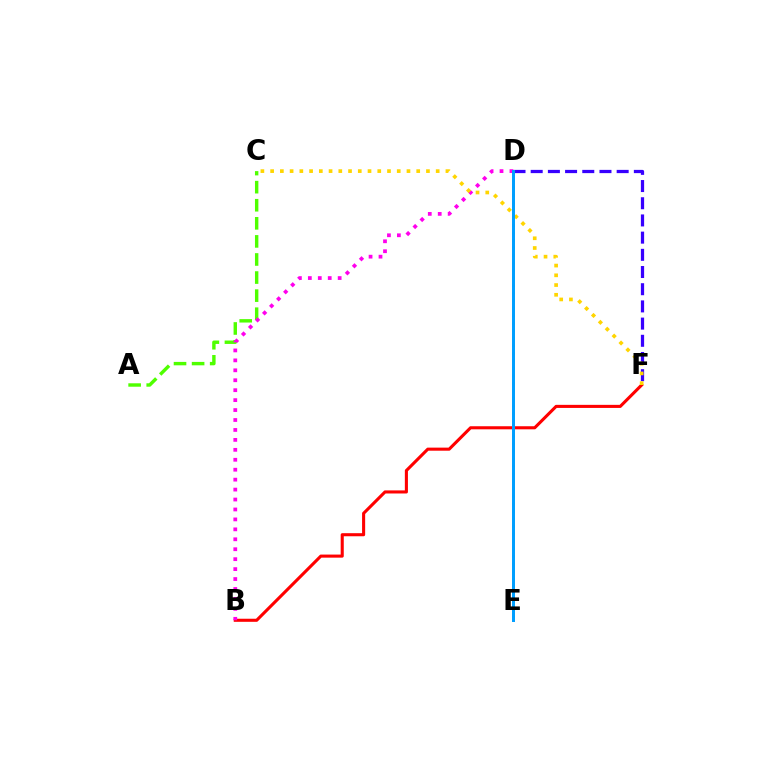{('D', 'F'): [{'color': '#3700ff', 'line_style': 'dashed', 'thickness': 2.34}], ('B', 'F'): [{'color': '#ff0000', 'line_style': 'solid', 'thickness': 2.22}], ('D', 'E'): [{'color': '#00ff86', 'line_style': 'dotted', 'thickness': 2.04}, {'color': '#009eff', 'line_style': 'solid', 'thickness': 2.14}], ('A', 'C'): [{'color': '#4fff00', 'line_style': 'dashed', 'thickness': 2.46}], ('B', 'D'): [{'color': '#ff00ed', 'line_style': 'dotted', 'thickness': 2.7}], ('C', 'F'): [{'color': '#ffd500', 'line_style': 'dotted', 'thickness': 2.65}]}